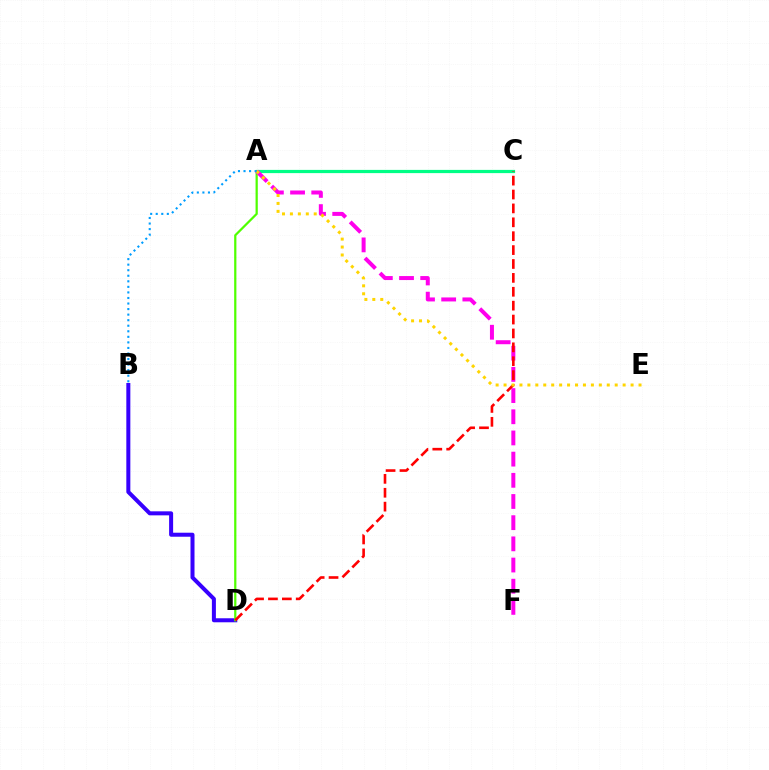{('B', 'D'): [{'color': '#3700ff', 'line_style': 'solid', 'thickness': 2.89}], ('A', 'C'): [{'color': '#00ff86', 'line_style': 'solid', 'thickness': 2.32}], ('A', 'D'): [{'color': '#4fff00', 'line_style': 'solid', 'thickness': 1.61}], ('A', 'F'): [{'color': '#ff00ed', 'line_style': 'dashed', 'thickness': 2.88}], ('C', 'D'): [{'color': '#ff0000', 'line_style': 'dashed', 'thickness': 1.89}], ('A', 'E'): [{'color': '#ffd500', 'line_style': 'dotted', 'thickness': 2.16}], ('A', 'B'): [{'color': '#009eff', 'line_style': 'dotted', 'thickness': 1.51}]}